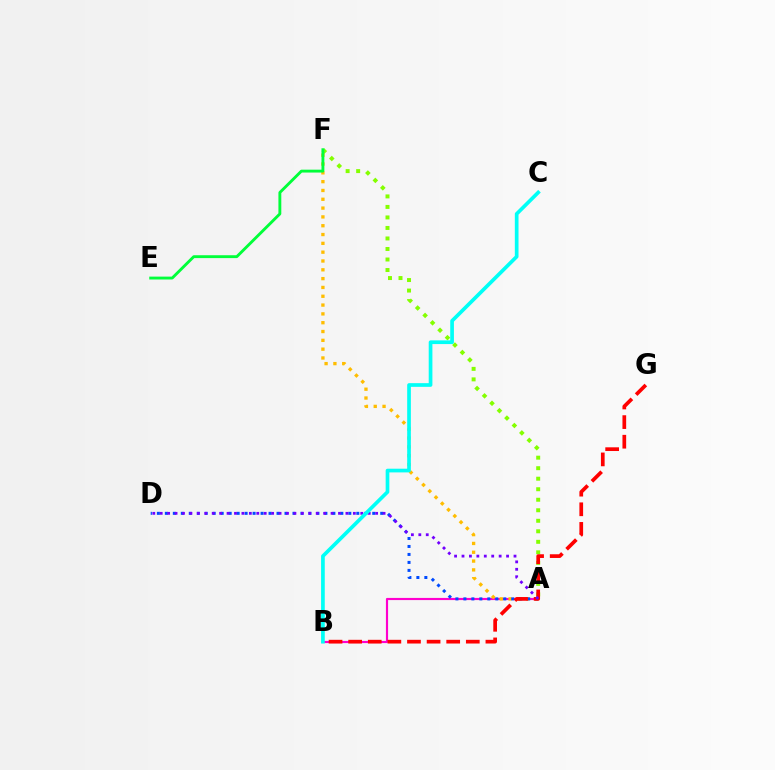{('A', 'B'): [{'color': '#ff00cf', 'line_style': 'solid', 'thickness': 1.55}], ('A', 'F'): [{'color': '#ffbd00', 'line_style': 'dotted', 'thickness': 2.4}, {'color': '#84ff00', 'line_style': 'dotted', 'thickness': 2.86}], ('E', 'F'): [{'color': '#00ff39', 'line_style': 'solid', 'thickness': 2.07}], ('A', 'D'): [{'color': '#004bff', 'line_style': 'dotted', 'thickness': 2.17}, {'color': '#7200ff', 'line_style': 'dotted', 'thickness': 2.02}], ('B', 'G'): [{'color': '#ff0000', 'line_style': 'dashed', 'thickness': 2.66}], ('B', 'C'): [{'color': '#00fff6', 'line_style': 'solid', 'thickness': 2.65}]}